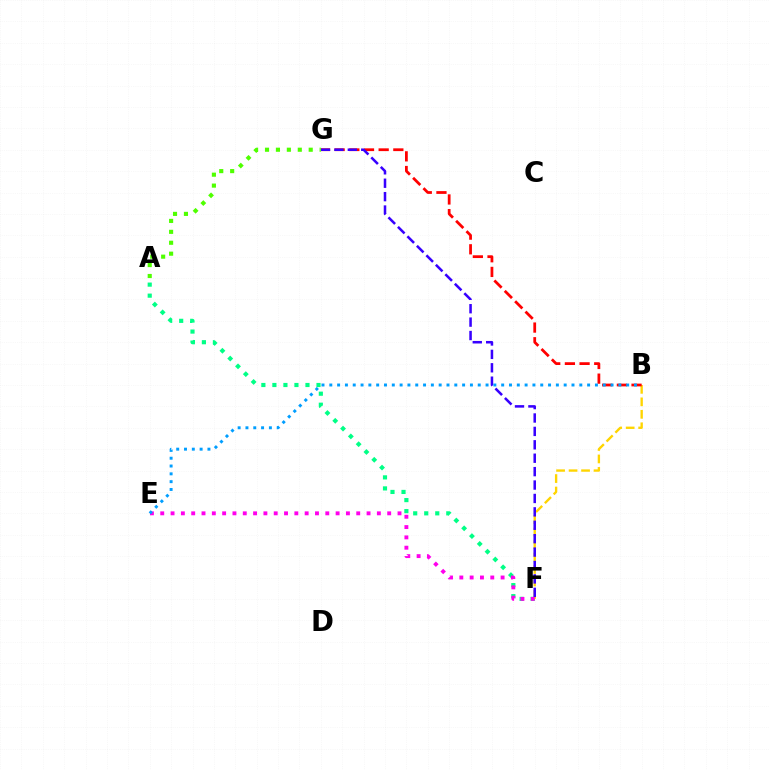{('A', 'F'): [{'color': '#00ff86', 'line_style': 'dotted', 'thickness': 3.0}], ('B', 'F'): [{'color': '#ffd500', 'line_style': 'dashed', 'thickness': 1.7}], ('B', 'G'): [{'color': '#ff0000', 'line_style': 'dashed', 'thickness': 1.99}], ('F', 'G'): [{'color': '#3700ff', 'line_style': 'dashed', 'thickness': 1.82}], ('E', 'F'): [{'color': '#ff00ed', 'line_style': 'dotted', 'thickness': 2.8}], ('A', 'G'): [{'color': '#4fff00', 'line_style': 'dotted', 'thickness': 2.97}], ('B', 'E'): [{'color': '#009eff', 'line_style': 'dotted', 'thickness': 2.12}]}